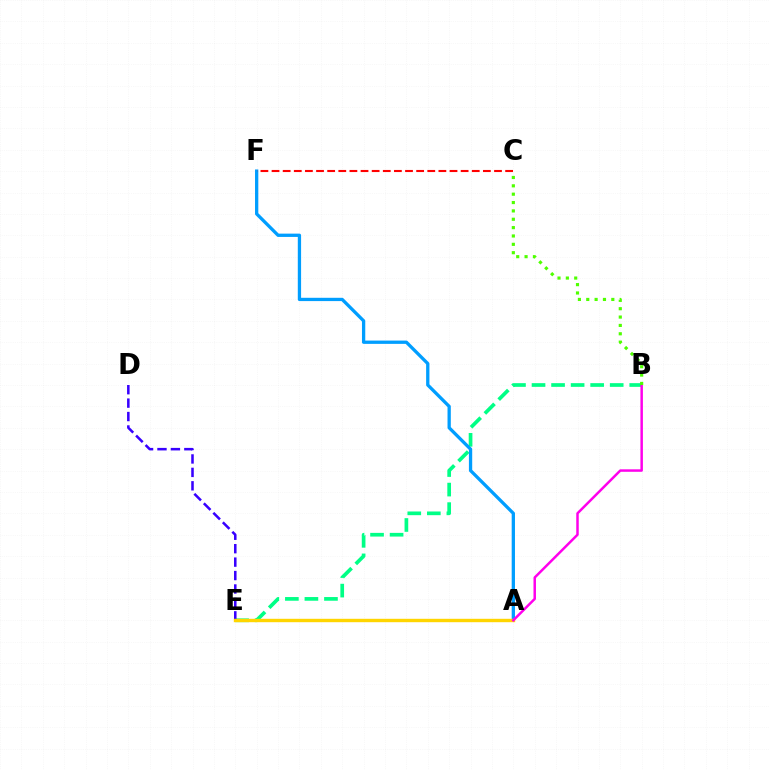{('B', 'E'): [{'color': '#00ff86', 'line_style': 'dashed', 'thickness': 2.66}], ('D', 'E'): [{'color': '#3700ff', 'line_style': 'dashed', 'thickness': 1.82}], ('A', 'F'): [{'color': '#009eff', 'line_style': 'solid', 'thickness': 2.37}], ('A', 'E'): [{'color': '#ffd500', 'line_style': 'solid', 'thickness': 2.45}], ('A', 'B'): [{'color': '#ff00ed', 'line_style': 'solid', 'thickness': 1.79}], ('C', 'F'): [{'color': '#ff0000', 'line_style': 'dashed', 'thickness': 1.51}], ('B', 'C'): [{'color': '#4fff00', 'line_style': 'dotted', 'thickness': 2.27}]}